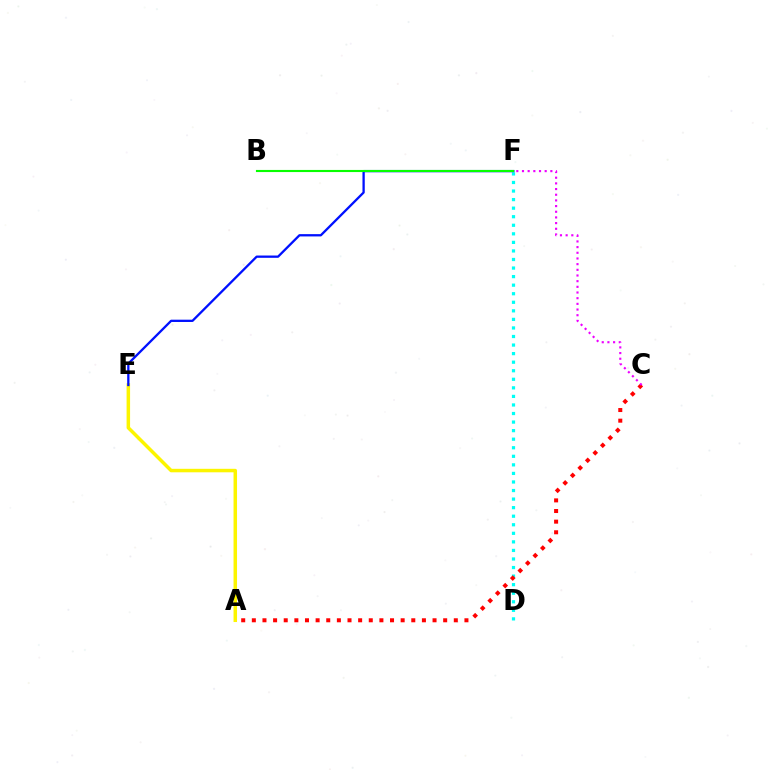{('D', 'F'): [{'color': '#00fff6', 'line_style': 'dotted', 'thickness': 2.32}], ('A', 'C'): [{'color': '#ff0000', 'line_style': 'dotted', 'thickness': 2.89}], ('A', 'E'): [{'color': '#fcf500', 'line_style': 'solid', 'thickness': 2.51}], ('C', 'F'): [{'color': '#ee00ff', 'line_style': 'dotted', 'thickness': 1.54}], ('E', 'F'): [{'color': '#0010ff', 'line_style': 'solid', 'thickness': 1.65}], ('B', 'F'): [{'color': '#08ff00', 'line_style': 'solid', 'thickness': 1.53}]}